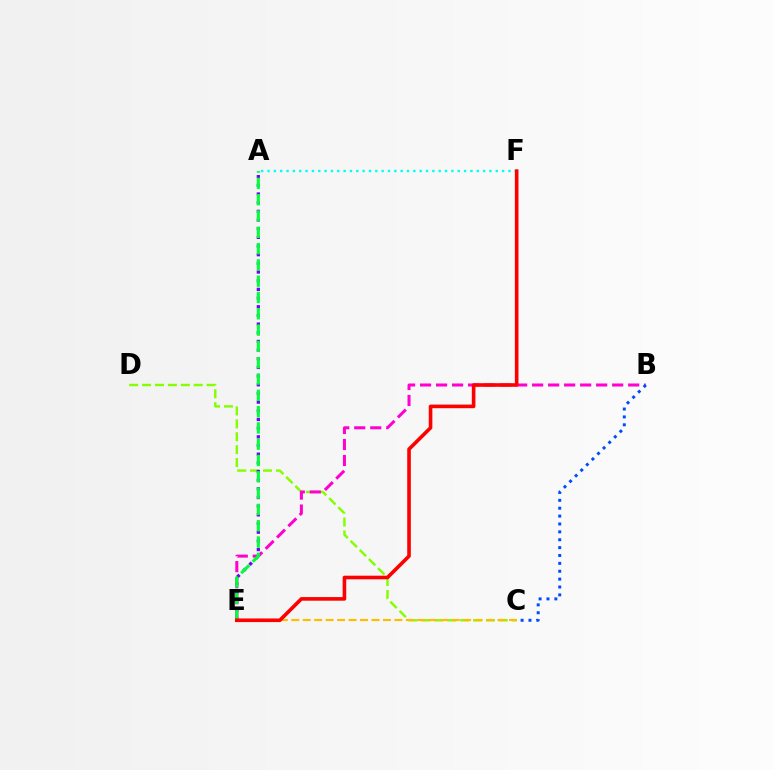{('C', 'D'): [{'color': '#84ff00', 'line_style': 'dashed', 'thickness': 1.75}], ('A', 'E'): [{'color': '#7200ff', 'line_style': 'dotted', 'thickness': 2.36}, {'color': '#00ff39', 'line_style': 'dashed', 'thickness': 2.21}], ('B', 'E'): [{'color': '#ff00cf', 'line_style': 'dashed', 'thickness': 2.17}], ('B', 'C'): [{'color': '#004bff', 'line_style': 'dotted', 'thickness': 2.14}], ('A', 'F'): [{'color': '#00fff6', 'line_style': 'dotted', 'thickness': 1.72}], ('C', 'E'): [{'color': '#ffbd00', 'line_style': 'dashed', 'thickness': 1.56}], ('E', 'F'): [{'color': '#ff0000', 'line_style': 'solid', 'thickness': 2.6}]}